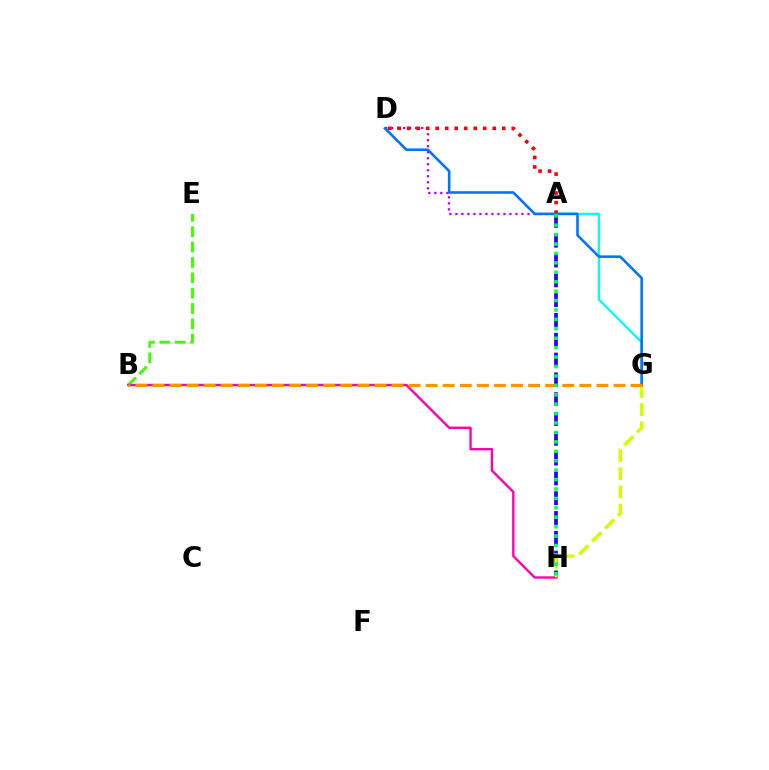{('A', 'G'): [{'color': '#00fff6', 'line_style': 'solid', 'thickness': 1.67}], ('B', 'E'): [{'color': '#3dff00', 'line_style': 'dashed', 'thickness': 2.09}], ('B', 'H'): [{'color': '#ff00ac', 'line_style': 'solid', 'thickness': 1.71}], ('A', 'D'): [{'color': '#b900ff', 'line_style': 'dotted', 'thickness': 1.63}, {'color': '#ff0000', 'line_style': 'dotted', 'thickness': 2.58}], ('A', 'H'): [{'color': '#2500ff', 'line_style': 'dashed', 'thickness': 2.69}, {'color': '#00ff5c', 'line_style': 'dotted', 'thickness': 2.56}], ('G', 'H'): [{'color': '#d1ff00', 'line_style': 'dashed', 'thickness': 2.48}], ('D', 'G'): [{'color': '#0074ff', 'line_style': 'solid', 'thickness': 1.86}], ('B', 'G'): [{'color': '#ff9400', 'line_style': 'dashed', 'thickness': 2.32}]}